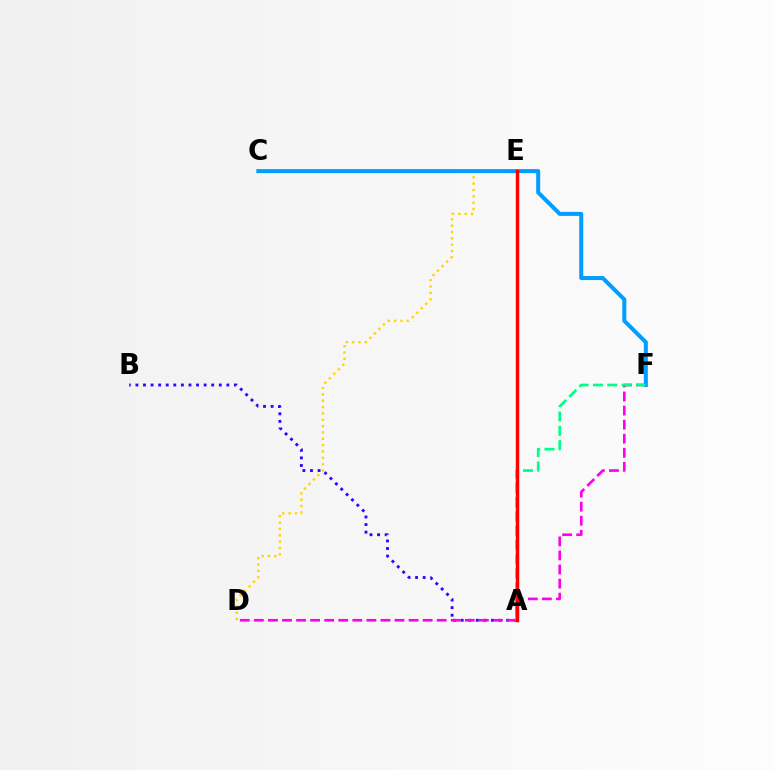{('A', 'B'): [{'color': '#3700ff', 'line_style': 'dotted', 'thickness': 2.06}], ('D', 'E'): [{'color': '#ffd500', 'line_style': 'dotted', 'thickness': 1.72}], ('C', 'E'): [{'color': '#4fff00', 'line_style': 'dotted', 'thickness': 1.91}], ('C', 'F'): [{'color': '#009eff', 'line_style': 'solid', 'thickness': 2.89}], ('D', 'F'): [{'color': '#ff00ed', 'line_style': 'dashed', 'thickness': 1.91}], ('A', 'F'): [{'color': '#00ff86', 'line_style': 'dashed', 'thickness': 1.94}], ('A', 'E'): [{'color': '#ff0000', 'line_style': 'solid', 'thickness': 2.49}]}